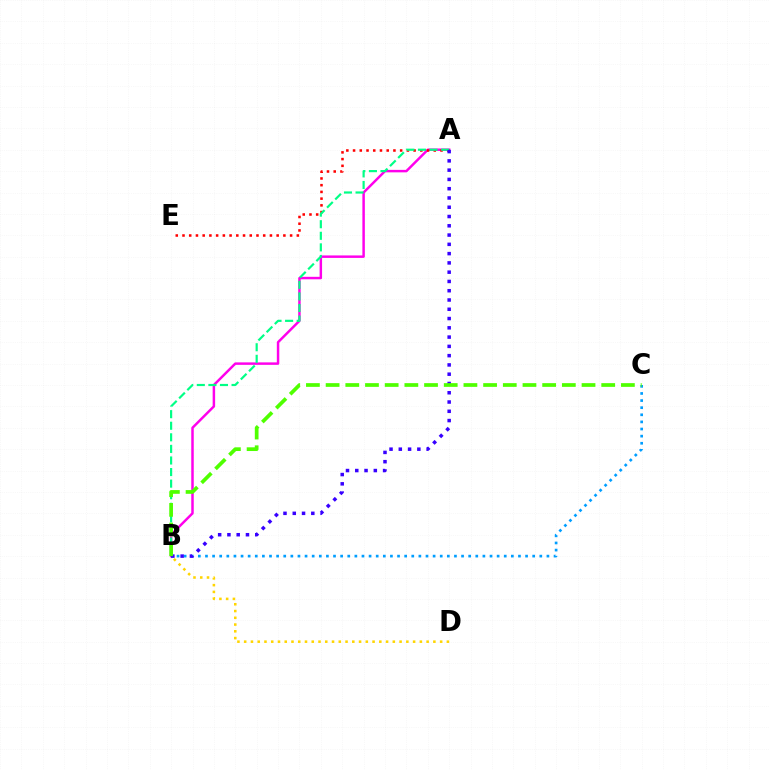{('A', 'B'): [{'color': '#ff00ed', 'line_style': 'solid', 'thickness': 1.78}, {'color': '#00ff86', 'line_style': 'dashed', 'thickness': 1.57}, {'color': '#3700ff', 'line_style': 'dotted', 'thickness': 2.52}], ('A', 'E'): [{'color': '#ff0000', 'line_style': 'dotted', 'thickness': 1.83}], ('B', 'D'): [{'color': '#ffd500', 'line_style': 'dotted', 'thickness': 1.84}], ('B', 'C'): [{'color': '#009eff', 'line_style': 'dotted', 'thickness': 1.93}, {'color': '#4fff00', 'line_style': 'dashed', 'thickness': 2.67}]}